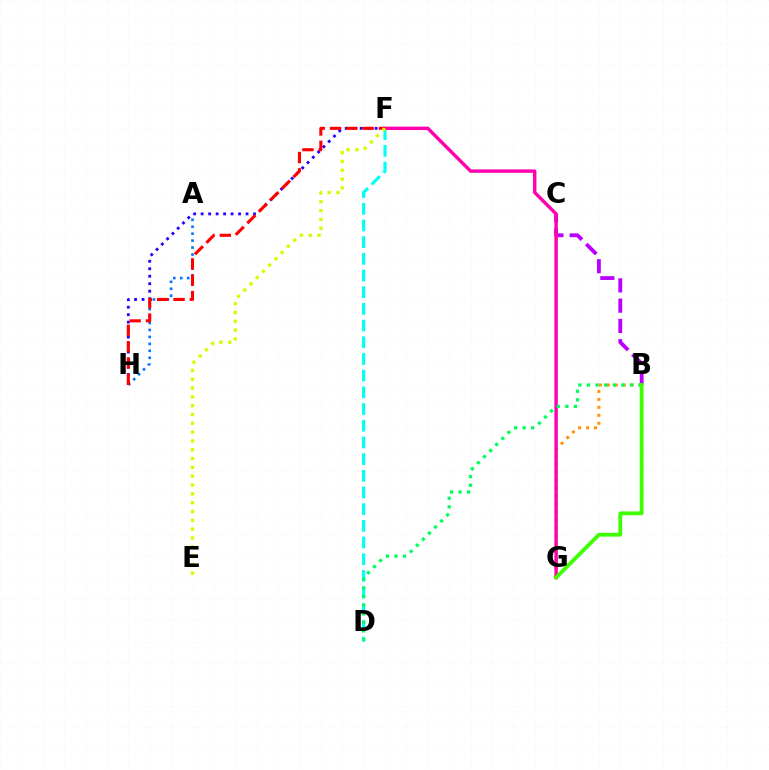{('A', 'H'): [{'color': '#0074ff', 'line_style': 'dotted', 'thickness': 1.89}], ('B', 'G'): [{'color': '#ff9400', 'line_style': 'dotted', 'thickness': 2.16}, {'color': '#3dff00', 'line_style': 'solid', 'thickness': 2.73}], ('D', 'F'): [{'color': '#00fff6', 'line_style': 'dashed', 'thickness': 2.27}], ('B', 'C'): [{'color': '#b900ff', 'line_style': 'dashed', 'thickness': 2.76}], ('F', 'H'): [{'color': '#2500ff', 'line_style': 'dotted', 'thickness': 2.03}, {'color': '#ff0000', 'line_style': 'dashed', 'thickness': 2.22}], ('F', 'G'): [{'color': '#ff00ac', 'line_style': 'solid', 'thickness': 2.45}], ('B', 'D'): [{'color': '#00ff5c', 'line_style': 'dotted', 'thickness': 2.34}], ('E', 'F'): [{'color': '#d1ff00', 'line_style': 'dotted', 'thickness': 2.4}]}